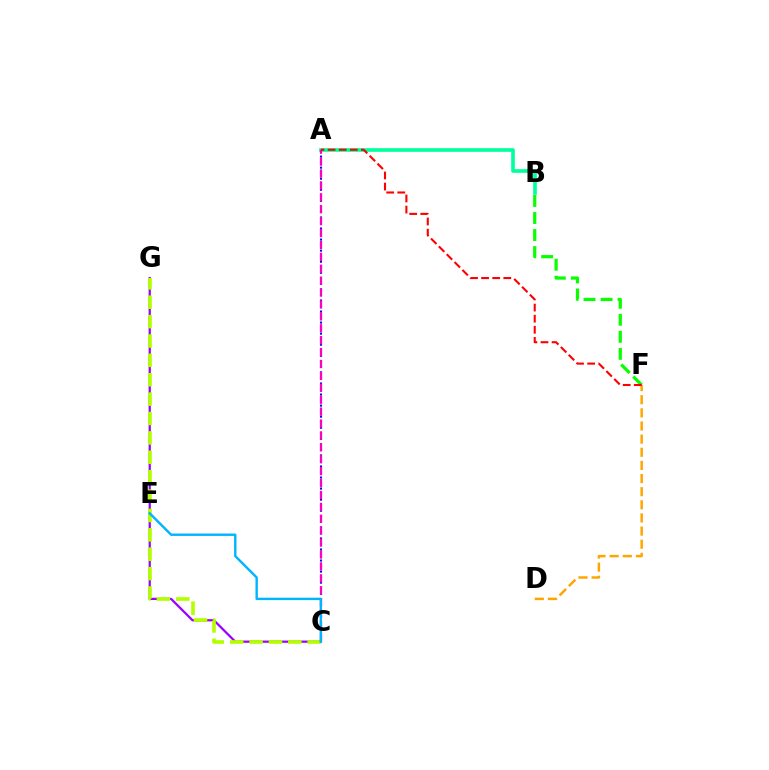{('A', 'C'): [{'color': '#0010ff', 'line_style': 'dotted', 'thickness': 1.5}, {'color': '#ff00bd', 'line_style': 'dashed', 'thickness': 1.62}], ('C', 'G'): [{'color': '#9b00ff', 'line_style': 'solid', 'thickness': 1.61}, {'color': '#b3ff00', 'line_style': 'dashed', 'thickness': 2.63}], ('B', 'F'): [{'color': '#08ff00', 'line_style': 'dashed', 'thickness': 2.31}], ('A', 'B'): [{'color': '#00ff9d', 'line_style': 'solid', 'thickness': 2.62}], ('D', 'F'): [{'color': '#ffa500', 'line_style': 'dashed', 'thickness': 1.78}], ('C', 'E'): [{'color': '#00b5ff', 'line_style': 'solid', 'thickness': 1.73}], ('A', 'F'): [{'color': '#ff0000', 'line_style': 'dashed', 'thickness': 1.51}]}